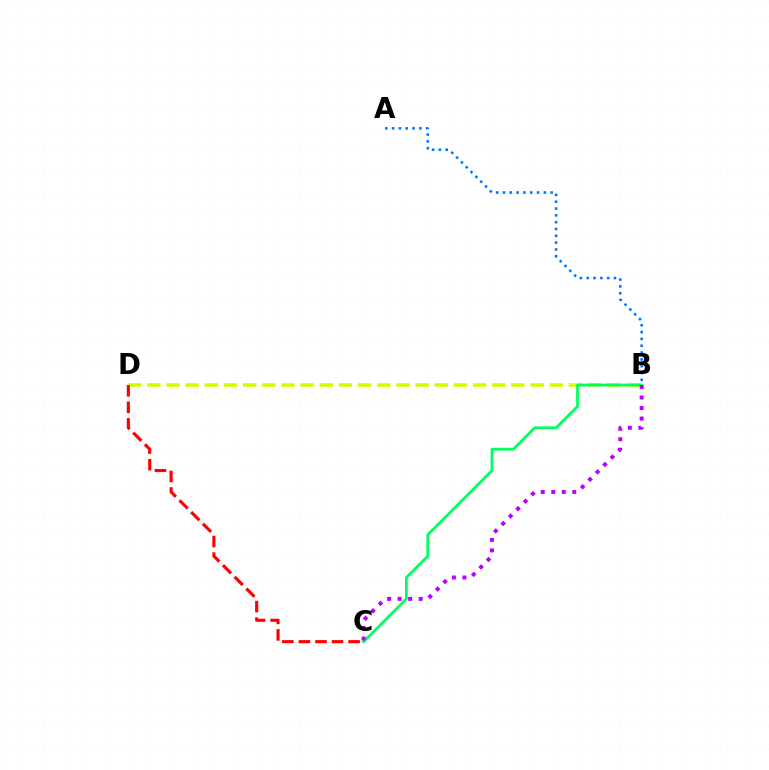{('A', 'B'): [{'color': '#0074ff', 'line_style': 'dotted', 'thickness': 1.85}], ('B', 'D'): [{'color': '#d1ff00', 'line_style': 'dashed', 'thickness': 2.6}], ('B', 'C'): [{'color': '#00ff5c', 'line_style': 'solid', 'thickness': 2.0}, {'color': '#b900ff', 'line_style': 'dotted', 'thickness': 2.86}], ('C', 'D'): [{'color': '#ff0000', 'line_style': 'dashed', 'thickness': 2.25}]}